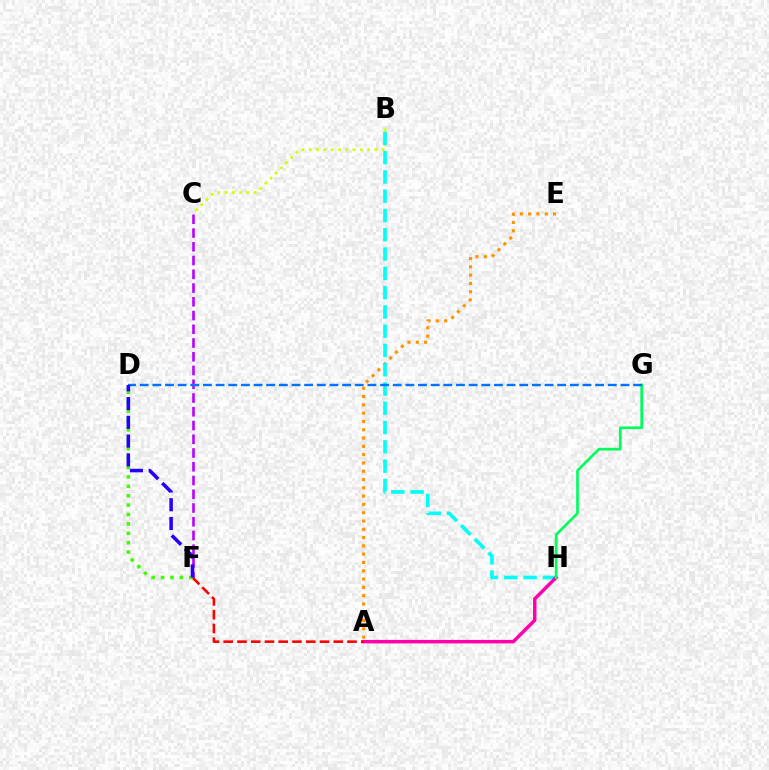{('A', 'E'): [{'color': '#ff9400', 'line_style': 'dotted', 'thickness': 2.25}], ('C', 'F'): [{'color': '#b900ff', 'line_style': 'dashed', 'thickness': 1.87}], ('B', 'C'): [{'color': '#d1ff00', 'line_style': 'dotted', 'thickness': 1.98}], ('B', 'H'): [{'color': '#00fff6', 'line_style': 'dashed', 'thickness': 2.62}], ('A', 'H'): [{'color': '#ff00ac', 'line_style': 'solid', 'thickness': 2.49}], ('G', 'H'): [{'color': '#00ff5c', 'line_style': 'solid', 'thickness': 1.93}], ('D', 'G'): [{'color': '#0074ff', 'line_style': 'dashed', 'thickness': 1.72}], ('A', 'F'): [{'color': '#ff0000', 'line_style': 'dashed', 'thickness': 1.87}], ('D', 'F'): [{'color': '#3dff00', 'line_style': 'dotted', 'thickness': 2.55}, {'color': '#2500ff', 'line_style': 'dashed', 'thickness': 2.55}]}